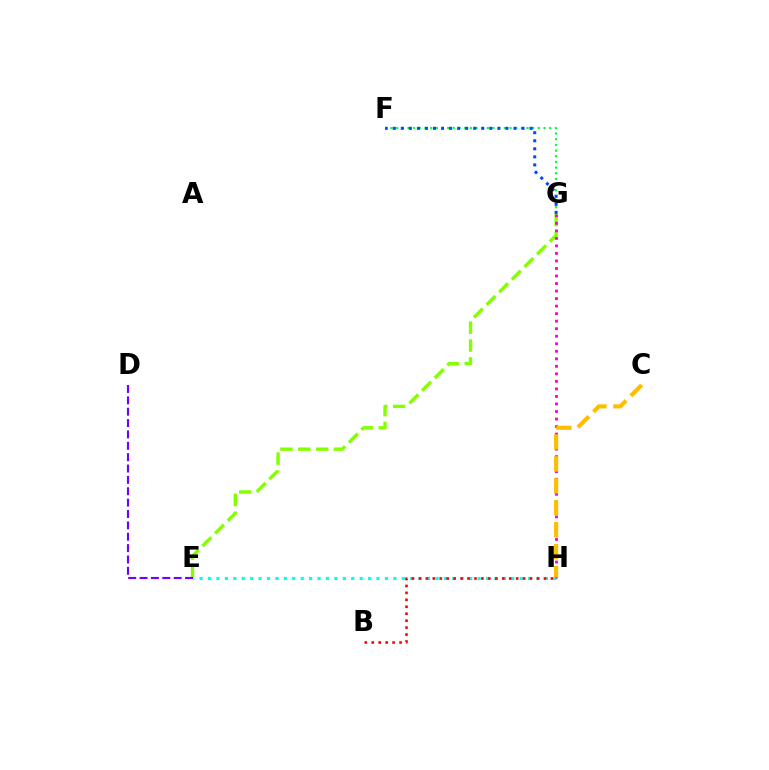{('E', 'G'): [{'color': '#84ff00', 'line_style': 'dashed', 'thickness': 2.43}], ('F', 'G'): [{'color': '#00ff39', 'line_style': 'dotted', 'thickness': 1.54}, {'color': '#004bff', 'line_style': 'dotted', 'thickness': 2.19}], ('E', 'H'): [{'color': '#00fff6', 'line_style': 'dotted', 'thickness': 2.29}], ('G', 'H'): [{'color': '#ff00cf', 'line_style': 'dotted', 'thickness': 2.05}], ('B', 'H'): [{'color': '#ff0000', 'line_style': 'dotted', 'thickness': 1.89}], ('C', 'H'): [{'color': '#ffbd00', 'line_style': 'dashed', 'thickness': 2.98}], ('D', 'E'): [{'color': '#7200ff', 'line_style': 'dashed', 'thickness': 1.54}]}